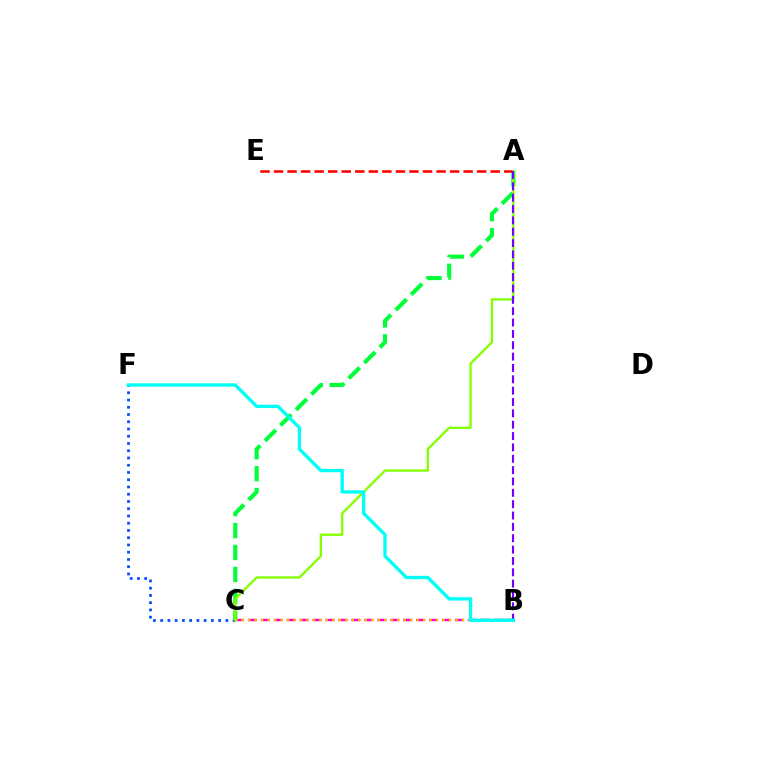{('C', 'F'): [{'color': '#004bff', 'line_style': 'dotted', 'thickness': 1.97}], ('B', 'C'): [{'color': '#ff00cf', 'line_style': 'dashed', 'thickness': 1.76}, {'color': '#ffbd00', 'line_style': 'dotted', 'thickness': 1.76}], ('A', 'C'): [{'color': '#00ff39', 'line_style': 'dashed', 'thickness': 2.98}, {'color': '#84ff00', 'line_style': 'solid', 'thickness': 1.68}], ('A', 'E'): [{'color': '#ff0000', 'line_style': 'dashed', 'thickness': 1.84}], ('A', 'B'): [{'color': '#7200ff', 'line_style': 'dashed', 'thickness': 1.54}], ('B', 'F'): [{'color': '#00fff6', 'line_style': 'solid', 'thickness': 2.4}]}